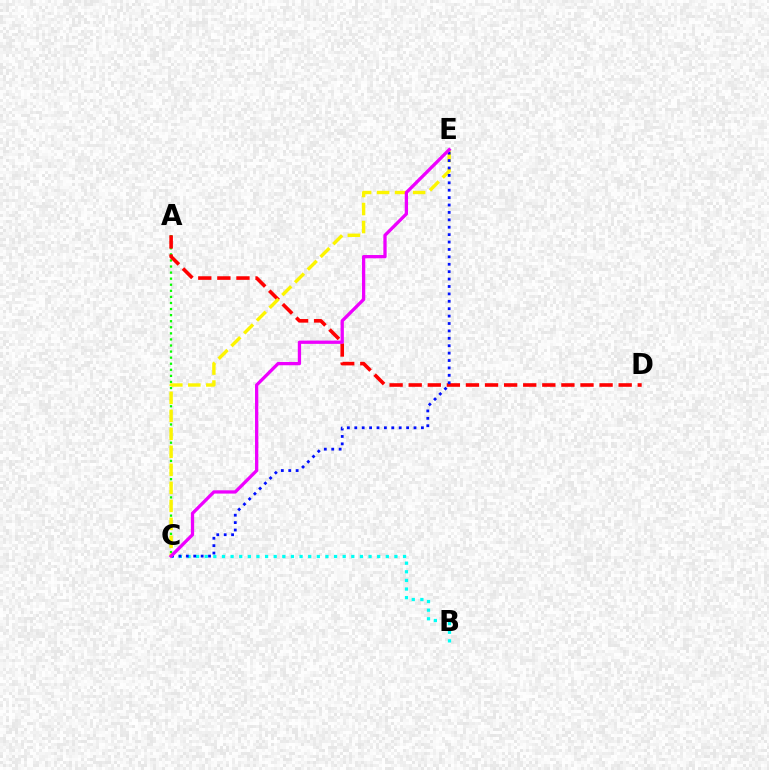{('A', 'C'): [{'color': '#08ff00', 'line_style': 'dotted', 'thickness': 1.65}], ('A', 'D'): [{'color': '#ff0000', 'line_style': 'dashed', 'thickness': 2.59}], ('C', 'E'): [{'color': '#fcf500', 'line_style': 'dashed', 'thickness': 2.45}, {'color': '#0010ff', 'line_style': 'dotted', 'thickness': 2.01}, {'color': '#ee00ff', 'line_style': 'solid', 'thickness': 2.37}], ('B', 'C'): [{'color': '#00fff6', 'line_style': 'dotted', 'thickness': 2.34}]}